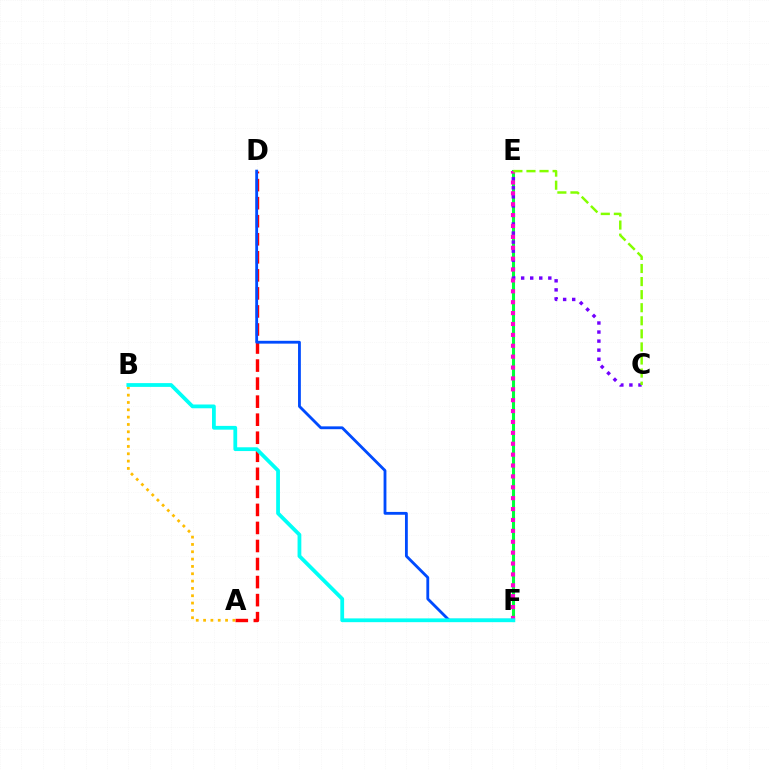{('E', 'F'): [{'color': '#00ff39', 'line_style': 'solid', 'thickness': 2.22}, {'color': '#ff00cf', 'line_style': 'dotted', 'thickness': 2.96}], ('A', 'D'): [{'color': '#ff0000', 'line_style': 'dashed', 'thickness': 2.45}], ('C', 'E'): [{'color': '#7200ff', 'line_style': 'dotted', 'thickness': 2.46}, {'color': '#84ff00', 'line_style': 'dashed', 'thickness': 1.78}], ('D', 'F'): [{'color': '#004bff', 'line_style': 'solid', 'thickness': 2.04}], ('A', 'B'): [{'color': '#ffbd00', 'line_style': 'dotted', 'thickness': 1.99}], ('B', 'F'): [{'color': '#00fff6', 'line_style': 'solid', 'thickness': 2.72}]}